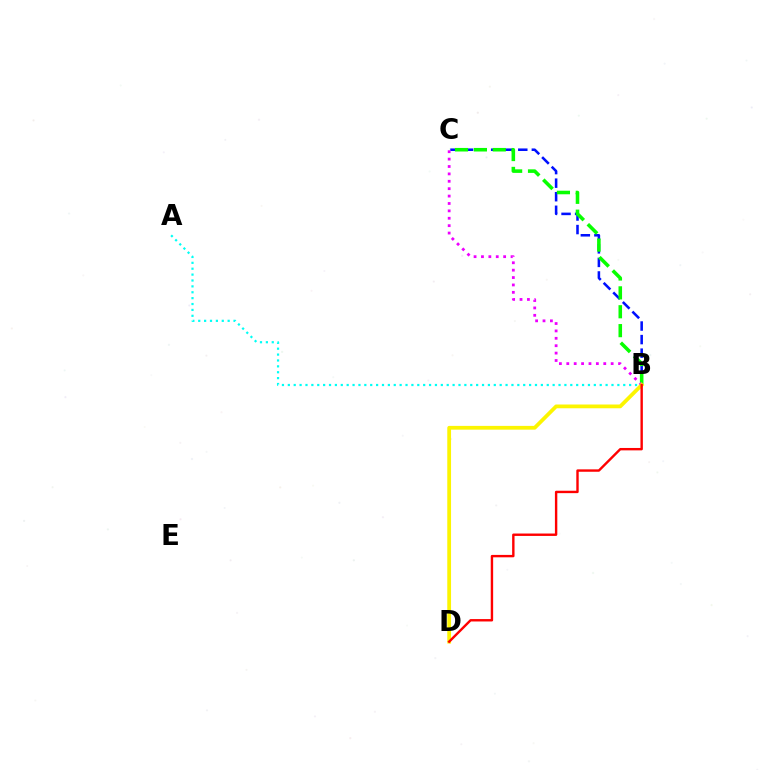{('A', 'B'): [{'color': '#00fff6', 'line_style': 'dotted', 'thickness': 1.6}], ('B', 'C'): [{'color': '#0010ff', 'line_style': 'dashed', 'thickness': 1.84}, {'color': '#08ff00', 'line_style': 'dashed', 'thickness': 2.56}, {'color': '#ee00ff', 'line_style': 'dotted', 'thickness': 2.01}], ('B', 'D'): [{'color': '#fcf500', 'line_style': 'solid', 'thickness': 2.71}, {'color': '#ff0000', 'line_style': 'solid', 'thickness': 1.73}]}